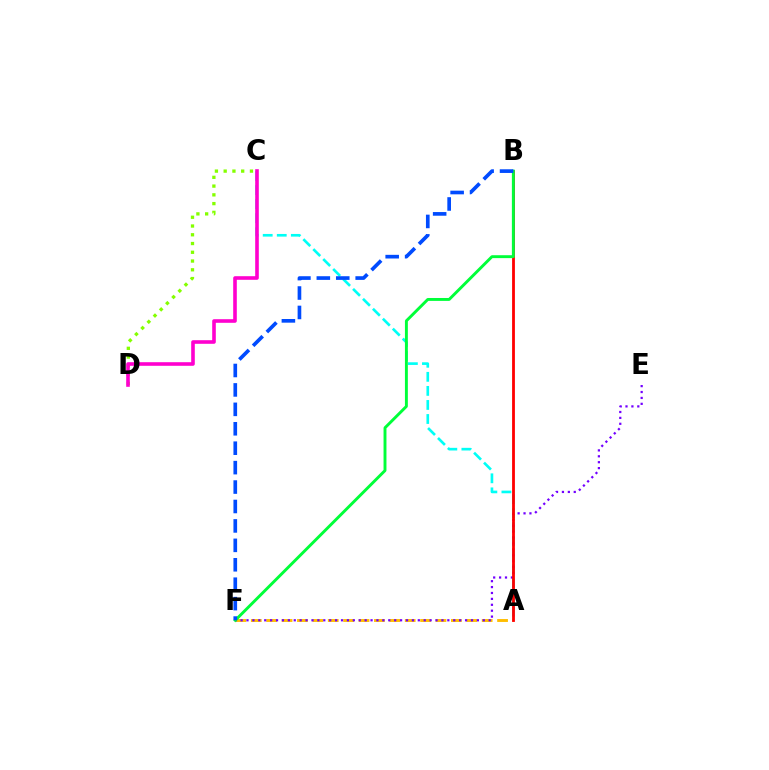{('A', 'C'): [{'color': '#00fff6', 'line_style': 'dashed', 'thickness': 1.91}], ('A', 'F'): [{'color': '#ffbd00', 'line_style': 'dashed', 'thickness': 2.09}], ('C', 'D'): [{'color': '#84ff00', 'line_style': 'dotted', 'thickness': 2.38}, {'color': '#ff00cf', 'line_style': 'solid', 'thickness': 2.6}], ('E', 'F'): [{'color': '#7200ff', 'line_style': 'dotted', 'thickness': 1.61}], ('A', 'B'): [{'color': '#ff0000', 'line_style': 'solid', 'thickness': 2.02}], ('B', 'F'): [{'color': '#00ff39', 'line_style': 'solid', 'thickness': 2.1}, {'color': '#004bff', 'line_style': 'dashed', 'thickness': 2.64}]}